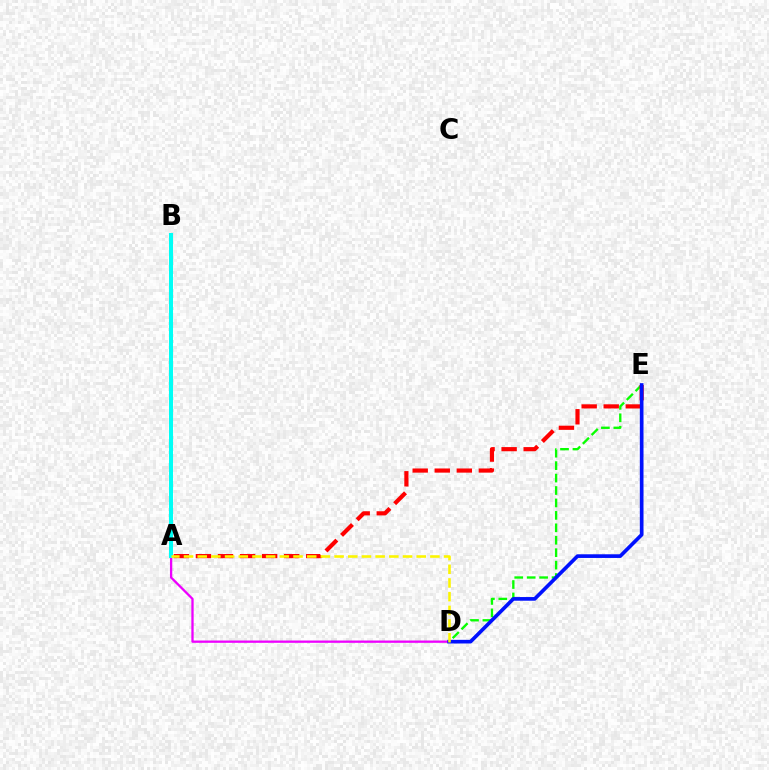{('A', 'D'): [{'color': '#ee00ff', 'line_style': 'solid', 'thickness': 1.65}, {'color': '#fcf500', 'line_style': 'dashed', 'thickness': 1.86}], ('D', 'E'): [{'color': '#08ff00', 'line_style': 'dashed', 'thickness': 1.69}, {'color': '#0010ff', 'line_style': 'solid', 'thickness': 2.64}], ('A', 'E'): [{'color': '#ff0000', 'line_style': 'dashed', 'thickness': 3.0}], ('A', 'B'): [{'color': '#00fff6', 'line_style': 'solid', 'thickness': 2.9}]}